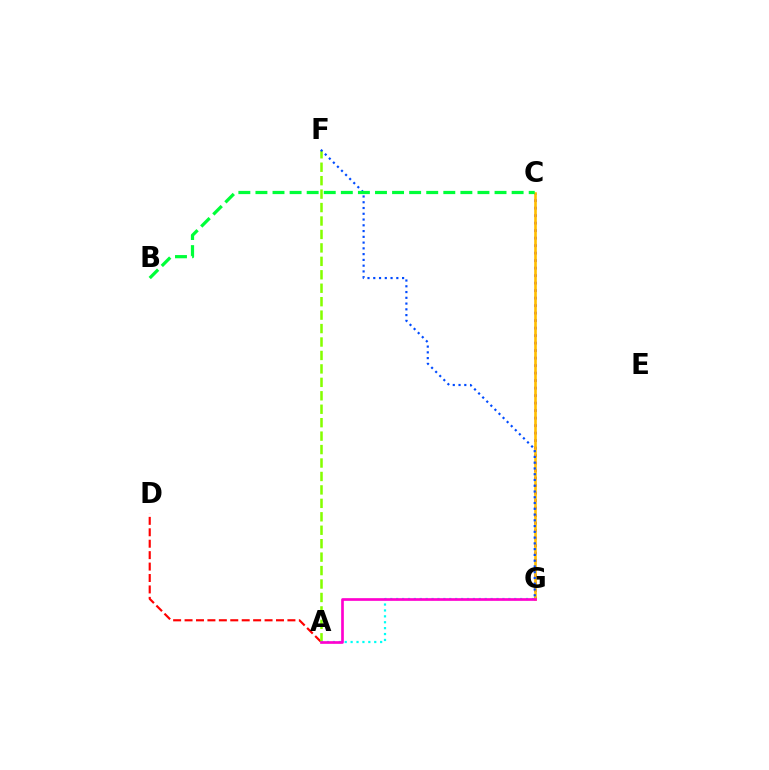{('C', 'G'): [{'color': '#7200ff', 'line_style': 'dotted', 'thickness': 2.04}, {'color': '#ffbd00', 'line_style': 'solid', 'thickness': 1.89}], ('A', 'D'): [{'color': '#ff0000', 'line_style': 'dashed', 'thickness': 1.55}], ('A', 'F'): [{'color': '#84ff00', 'line_style': 'dashed', 'thickness': 1.83}], ('F', 'G'): [{'color': '#004bff', 'line_style': 'dotted', 'thickness': 1.57}], ('A', 'G'): [{'color': '#00fff6', 'line_style': 'dotted', 'thickness': 1.6}, {'color': '#ff00cf', 'line_style': 'solid', 'thickness': 1.93}], ('B', 'C'): [{'color': '#00ff39', 'line_style': 'dashed', 'thickness': 2.32}]}